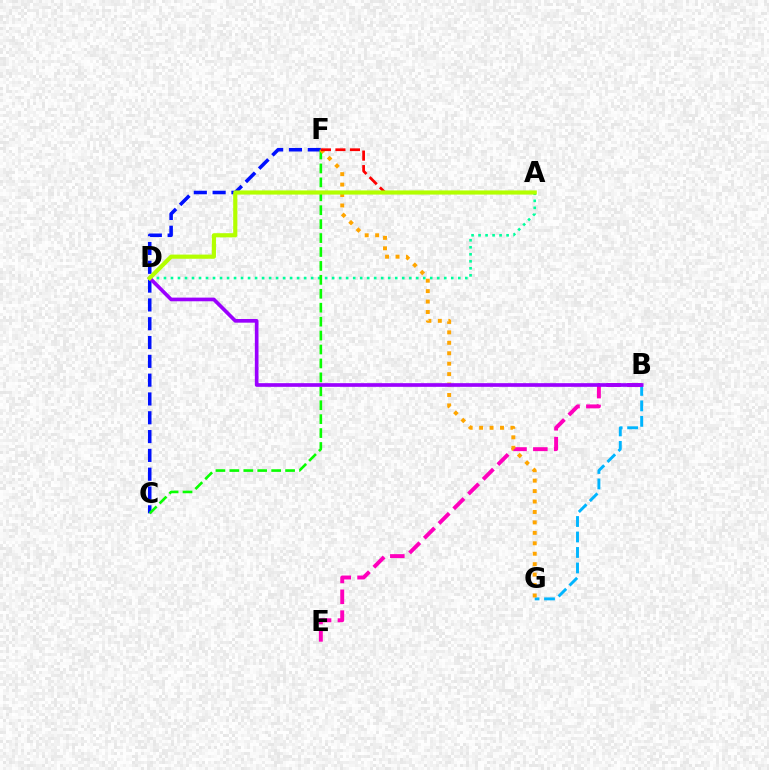{('B', 'G'): [{'color': '#00b5ff', 'line_style': 'dashed', 'thickness': 2.1}], ('A', 'D'): [{'color': '#00ff9d', 'line_style': 'dotted', 'thickness': 1.9}, {'color': '#b3ff00', 'line_style': 'solid', 'thickness': 2.99}], ('B', 'E'): [{'color': '#ff00bd', 'line_style': 'dashed', 'thickness': 2.83}], ('C', 'F'): [{'color': '#0010ff', 'line_style': 'dashed', 'thickness': 2.56}, {'color': '#08ff00', 'line_style': 'dashed', 'thickness': 1.89}], ('F', 'G'): [{'color': '#ffa500', 'line_style': 'dotted', 'thickness': 2.84}], ('B', 'D'): [{'color': '#9b00ff', 'line_style': 'solid', 'thickness': 2.64}], ('A', 'F'): [{'color': '#ff0000', 'line_style': 'dashed', 'thickness': 1.97}]}